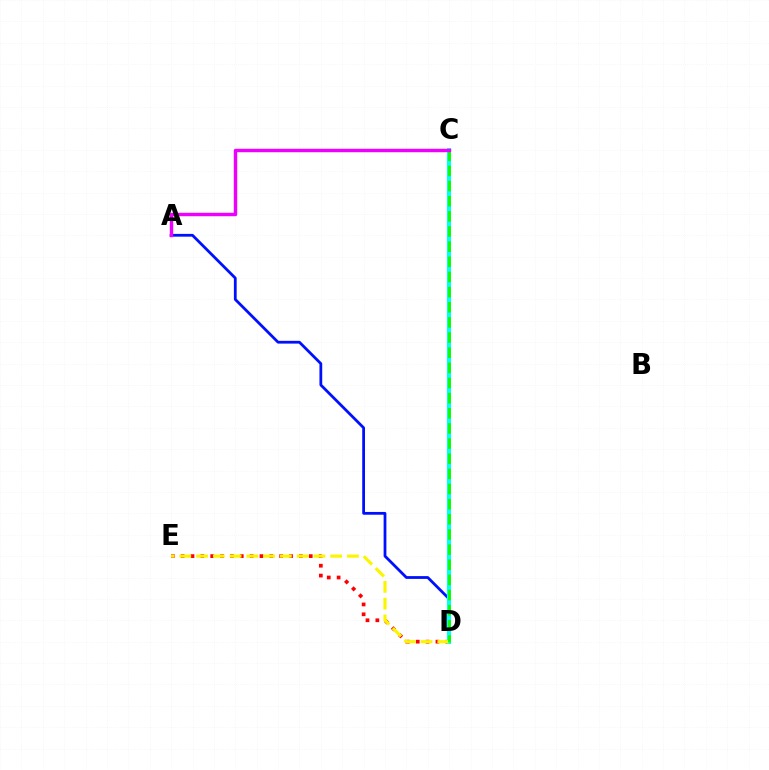{('A', 'D'): [{'color': '#0010ff', 'line_style': 'solid', 'thickness': 2.0}], ('D', 'E'): [{'color': '#ff0000', 'line_style': 'dotted', 'thickness': 2.68}, {'color': '#fcf500', 'line_style': 'dashed', 'thickness': 2.28}], ('C', 'D'): [{'color': '#00fff6', 'line_style': 'solid', 'thickness': 2.92}, {'color': '#08ff00', 'line_style': 'dashed', 'thickness': 2.06}], ('A', 'C'): [{'color': '#ee00ff', 'line_style': 'solid', 'thickness': 2.47}]}